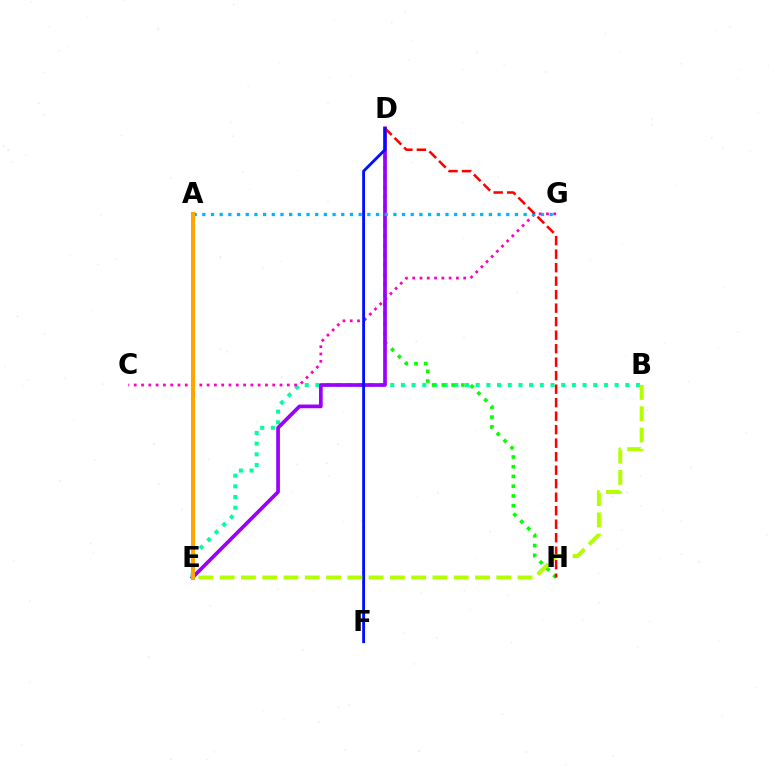{('B', 'E'): [{'color': '#00ff9d', 'line_style': 'dotted', 'thickness': 2.9}, {'color': '#b3ff00', 'line_style': 'dashed', 'thickness': 2.89}], ('C', 'G'): [{'color': '#ff00bd', 'line_style': 'dotted', 'thickness': 1.98}], ('D', 'H'): [{'color': '#08ff00', 'line_style': 'dotted', 'thickness': 2.65}, {'color': '#ff0000', 'line_style': 'dashed', 'thickness': 1.83}], ('D', 'E'): [{'color': '#9b00ff', 'line_style': 'solid', 'thickness': 2.67}], ('A', 'G'): [{'color': '#00b5ff', 'line_style': 'dotted', 'thickness': 2.36}], ('D', 'F'): [{'color': '#0010ff', 'line_style': 'solid', 'thickness': 2.05}], ('A', 'E'): [{'color': '#ffa500', 'line_style': 'solid', 'thickness': 2.93}]}